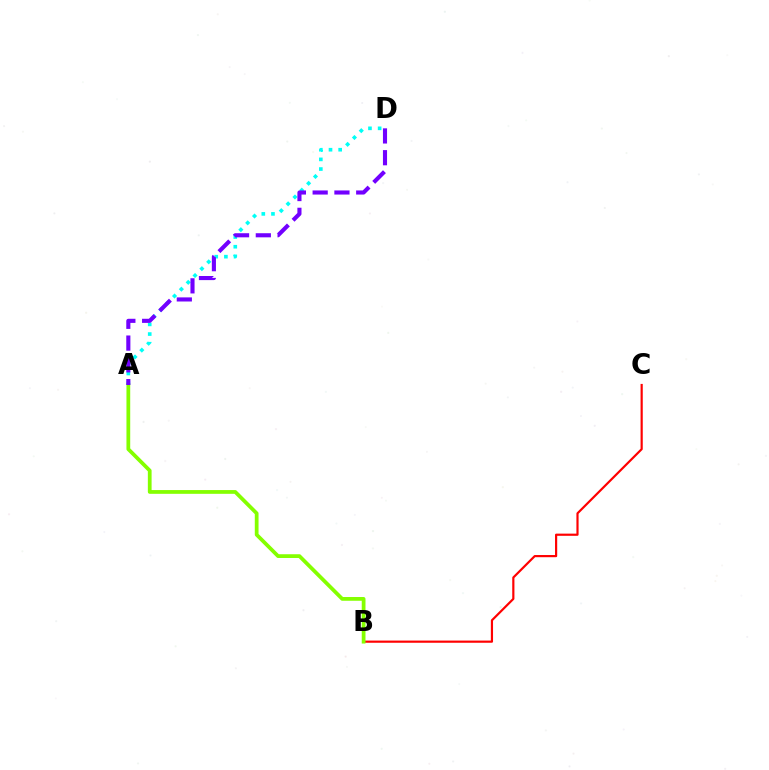{('B', 'C'): [{'color': '#ff0000', 'line_style': 'solid', 'thickness': 1.57}], ('A', 'D'): [{'color': '#00fff6', 'line_style': 'dotted', 'thickness': 2.63}, {'color': '#7200ff', 'line_style': 'dashed', 'thickness': 2.96}], ('A', 'B'): [{'color': '#84ff00', 'line_style': 'solid', 'thickness': 2.7}]}